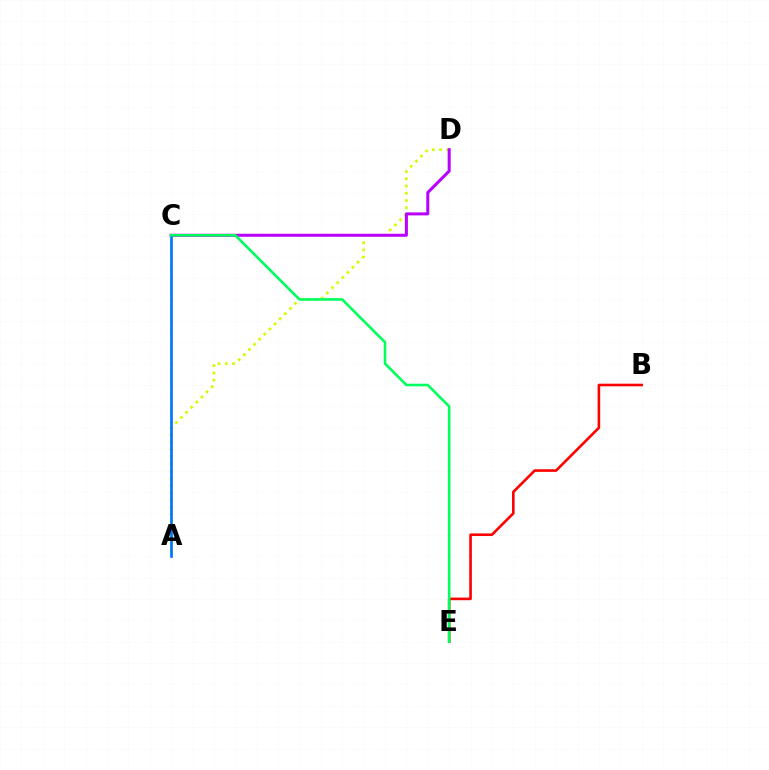{('B', 'E'): [{'color': '#ff0000', 'line_style': 'solid', 'thickness': 1.88}], ('A', 'D'): [{'color': '#d1ff00', 'line_style': 'dotted', 'thickness': 1.97}], ('C', 'D'): [{'color': '#b900ff', 'line_style': 'solid', 'thickness': 2.17}], ('A', 'C'): [{'color': '#0074ff', 'line_style': 'solid', 'thickness': 1.93}], ('C', 'E'): [{'color': '#00ff5c', 'line_style': 'solid', 'thickness': 1.87}]}